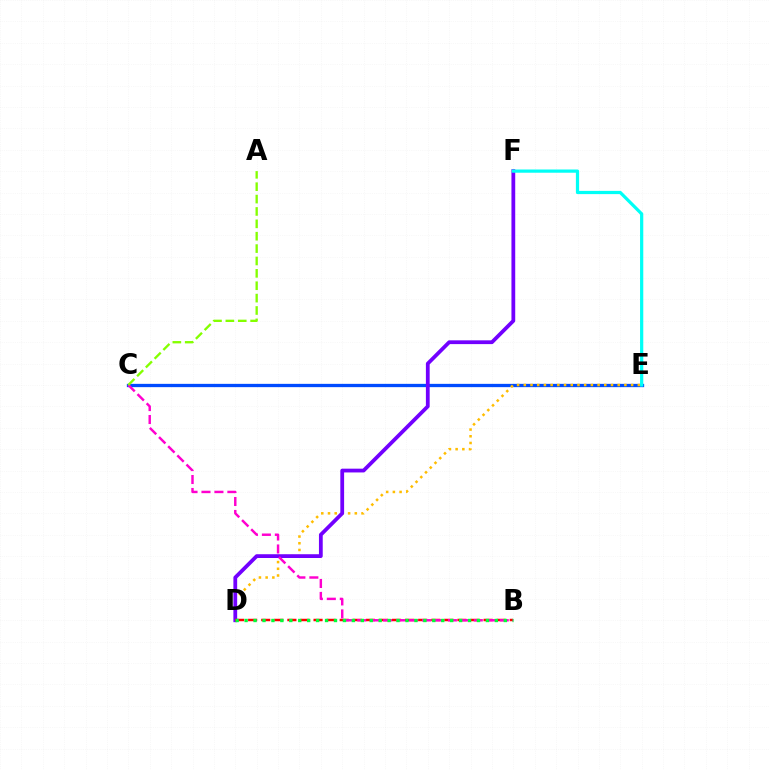{('C', 'E'): [{'color': '#004bff', 'line_style': 'solid', 'thickness': 2.37}], ('D', 'E'): [{'color': '#ffbd00', 'line_style': 'dotted', 'thickness': 1.82}], ('D', 'F'): [{'color': '#7200ff', 'line_style': 'solid', 'thickness': 2.72}], ('B', 'D'): [{'color': '#ff0000', 'line_style': 'dashed', 'thickness': 1.78}, {'color': '#00ff39', 'line_style': 'dotted', 'thickness': 2.43}], ('E', 'F'): [{'color': '#00fff6', 'line_style': 'solid', 'thickness': 2.32}], ('B', 'C'): [{'color': '#ff00cf', 'line_style': 'dashed', 'thickness': 1.76}], ('A', 'C'): [{'color': '#84ff00', 'line_style': 'dashed', 'thickness': 1.68}]}